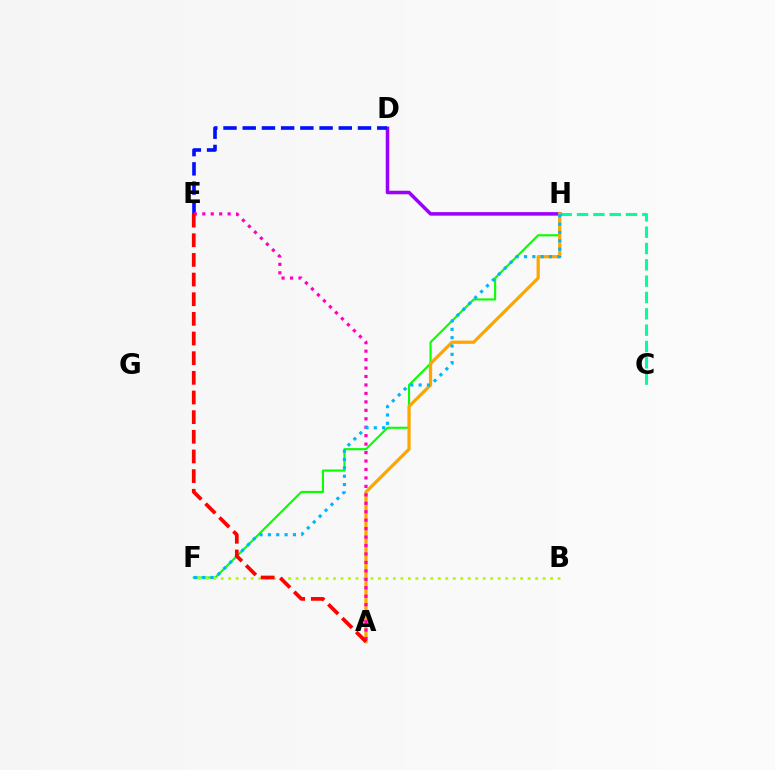{('C', 'H'): [{'color': '#00ff9d', 'line_style': 'dashed', 'thickness': 2.22}], ('D', 'H'): [{'color': '#9b00ff', 'line_style': 'solid', 'thickness': 2.54}], ('F', 'H'): [{'color': '#08ff00', 'line_style': 'solid', 'thickness': 1.52}, {'color': '#00b5ff', 'line_style': 'dotted', 'thickness': 2.27}], ('A', 'H'): [{'color': '#ffa500', 'line_style': 'solid', 'thickness': 2.32}], ('B', 'F'): [{'color': '#b3ff00', 'line_style': 'dotted', 'thickness': 2.03}], ('D', 'E'): [{'color': '#0010ff', 'line_style': 'dashed', 'thickness': 2.61}], ('A', 'E'): [{'color': '#ff00bd', 'line_style': 'dotted', 'thickness': 2.3}, {'color': '#ff0000', 'line_style': 'dashed', 'thickness': 2.67}]}